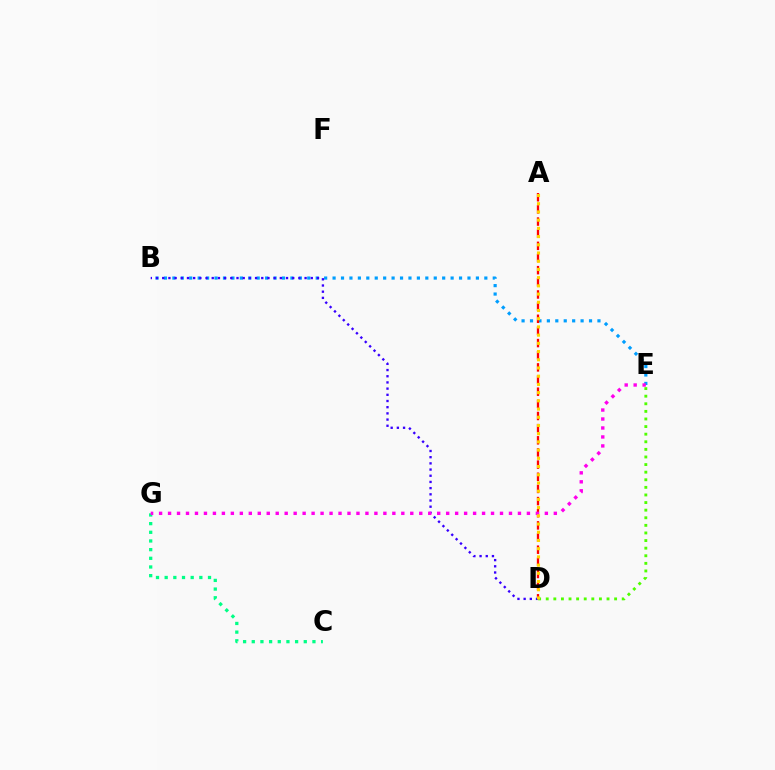{('B', 'E'): [{'color': '#009eff', 'line_style': 'dotted', 'thickness': 2.29}], ('D', 'E'): [{'color': '#4fff00', 'line_style': 'dotted', 'thickness': 2.06}], ('C', 'G'): [{'color': '#00ff86', 'line_style': 'dotted', 'thickness': 2.36}], ('A', 'D'): [{'color': '#ff0000', 'line_style': 'dashed', 'thickness': 1.65}, {'color': '#ffd500', 'line_style': 'dotted', 'thickness': 2.23}], ('B', 'D'): [{'color': '#3700ff', 'line_style': 'dotted', 'thickness': 1.68}], ('E', 'G'): [{'color': '#ff00ed', 'line_style': 'dotted', 'thickness': 2.44}]}